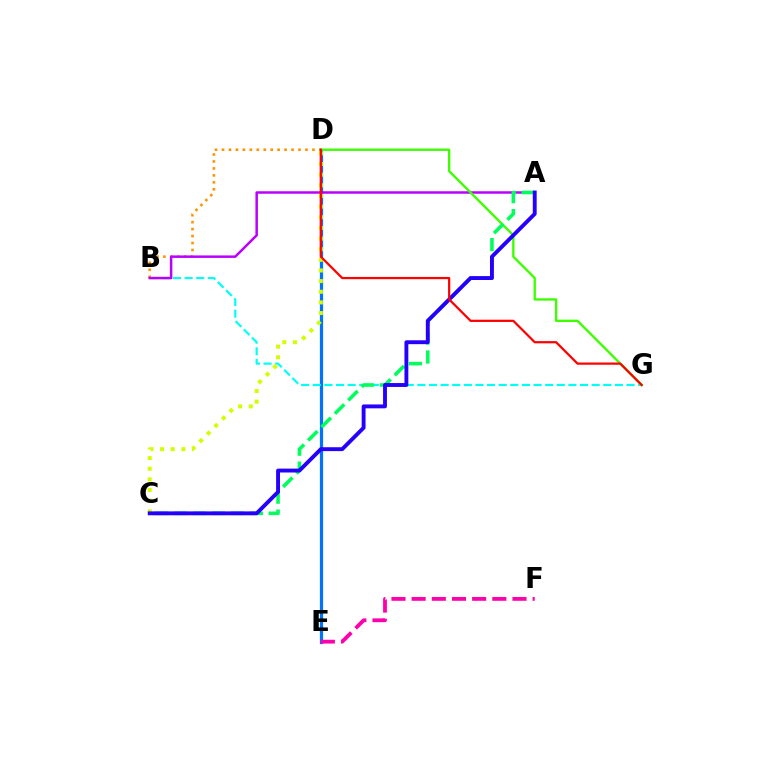{('D', 'E'): [{'color': '#0074ff', 'line_style': 'solid', 'thickness': 2.32}], ('B', 'D'): [{'color': '#ff9400', 'line_style': 'dotted', 'thickness': 1.89}], ('B', 'G'): [{'color': '#00fff6', 'line_style': 'dashed', 'thickness': 1.58}], ('A', 'B'): [{'color': '#b900ff', 'line_style': 'solid', 'thickness': 1.79}], ('C', 'D'): [{'color': '#d1ff00', 'line_style': 'dotted', 'thickness': 2.89}], ('D', 'G'): [{'color': '#3dff00', 'line_style': 'solid', 'thickness': 1.69}, {'color': '#ff0000', 'line_style': 'solid', 'thickness': 1.6}], ('A', 'C'): [{'color': '#00ff5c', 'line_style': 'dashed', 'thickness': 2.57}, {'color': '#2500ff', 'line_style': 'solid', 'thickness': 2.8}], ('E', 'F'): [{'color': '#ff00ac', 'line_style': 'dashed', 'thickness': 2.74}]}